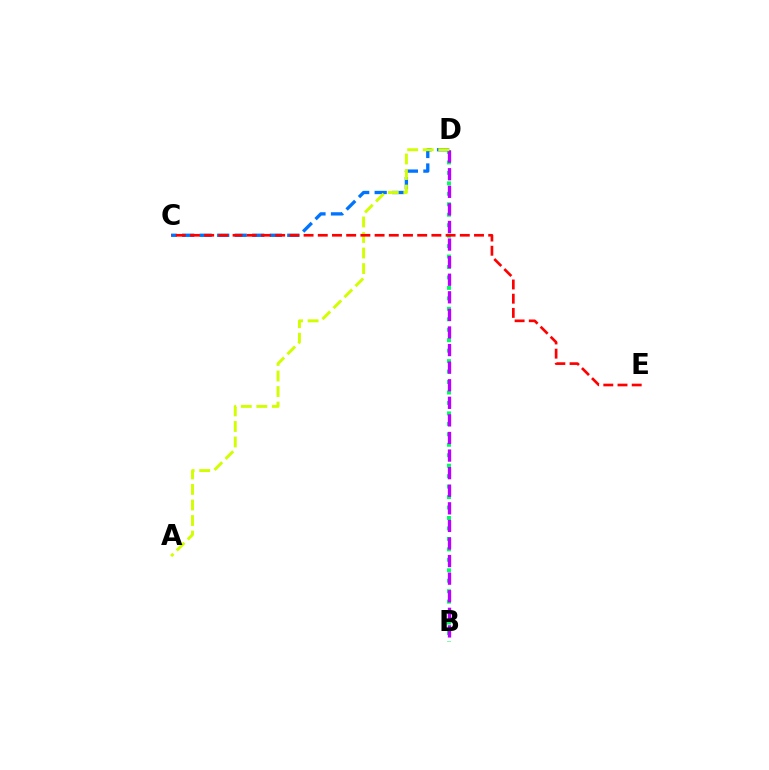{('B', 'D'): [{'color': '#00ff5c', 'line_style': 'dotted', 'thickness': 2.84}, {'color': '#b900ff', 'line_style': 'dashed', 'thickness': 2.39}], ('C', 'D'): [{'color': '#0074ff', 'line_style': 'dashed', 'thickness': 2.38}], ('A', 'D'): [{'color': '#d1ff00', 'line_style': 'dashed', 'thickness': 2.11}], ('C', 'E'): [{'color': '#ff0000', 'line_style': 'dashed', 'thickness': 1.93}]}